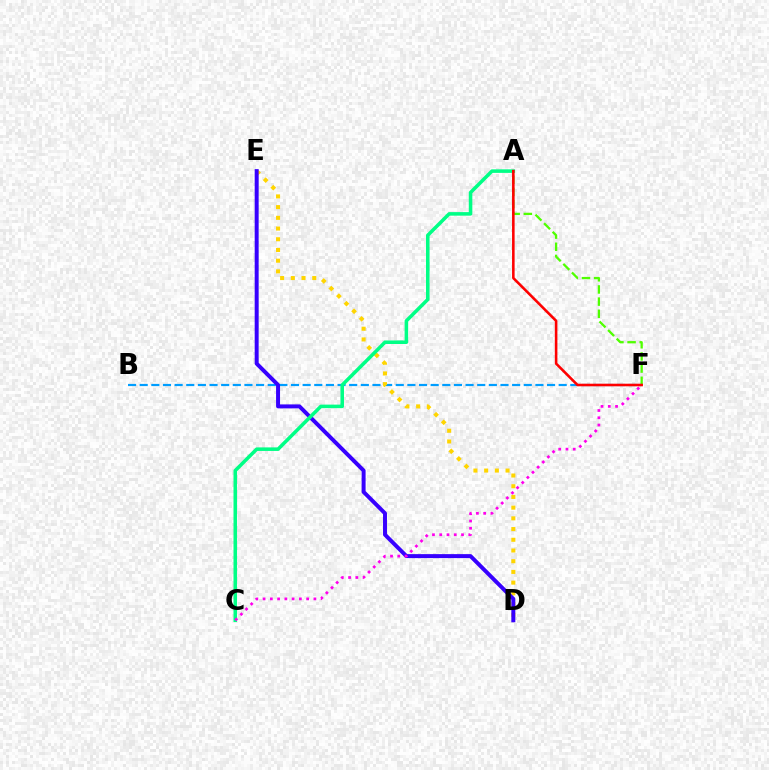{('B', 'F'): [{'color': '#009eff', 'line_style': 'dashed', 'thickness': 1.58}], ('D', 'E'): [{'color': '#ffd500', 'line_style': 'dotted', 'thickness': 2.91}, {'color': '#3700ff', 'line_style': 'solid', 'thickness': 2.86}], ('A', 'F'): [{'color': '#4fff00', 'line_style': 'dashed', 'thickness': 1.65}, {'color': '#ff0000', 'line_style': 'solid', 'thickness': 1.85}], ('A', 'C'): [{'color': '#00ff86', 'line_style': 'solid', 'thickness': 2.55}], ('C', 'F'): [{'color': '#ff00ed', 'line_style': 'dotted', 'thickness': 1.97}]}